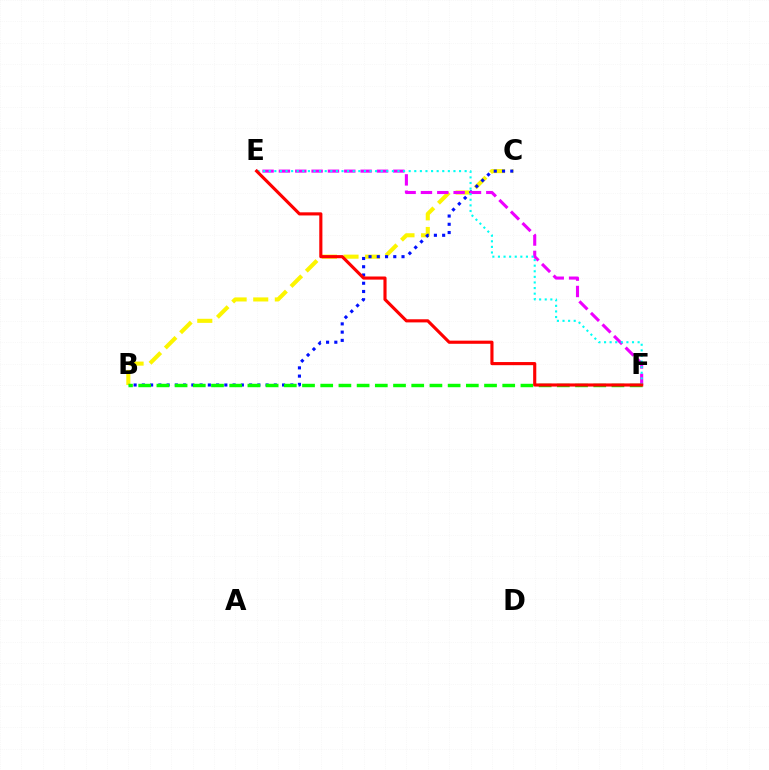{('B', 'C'): [{'color': '#fcf500', 'line_style': 'dashed', 'thickness': 2.93}, {'color': '#0010ff', 'line_style': 'dotted', 'thickness': 2.24}], ('B', 'F'): [{'color': '#08ff00', 'line_style': 'dashed', 'thickness': 2.47}], ('E', 'F'): [{'color': '#ee00ff', 'line_style': 'dashed', 'thickness': 2.22}, {'color': '#00fff6', 'line_style': 'dotted', 'thickness': 1.52}, {'color': '#ff0000', 'line_style': 'solid', 'thickness': 2.25}]}